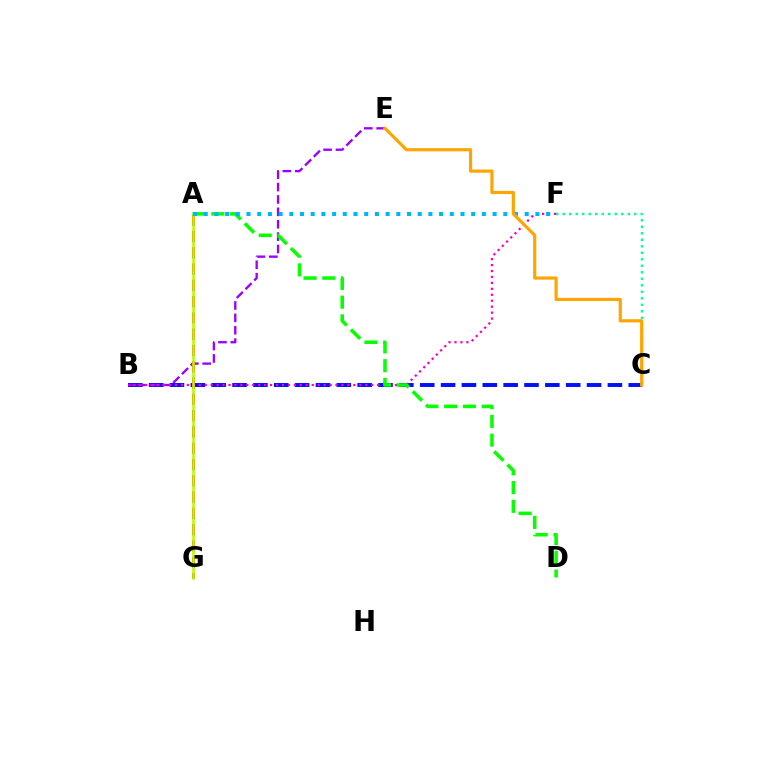{('C', 'F'): [{'color': '#00ff9d', 'line_style': 'dotted', 'thickness': 1.77}], ('B', 'C'): [{'color': '#0010ff', 'line_style': 'dashed', 'thickness': 2.83}], ('B', 'E'): [{'color': '#9b00ff', 'line_style': 'dashed', 'thickness': 1.68}], ('A', 'G'): [{'color': '#ff0000', 'line_style': 'dashed', 'thickness': 2.21}, {'color': '#b3ff00', 'line_style': 'solid', 'thickness': 1.84}], ('B', 'F'): [{'color': '#ff00bd', 'line_style': 'dotted', 'thickness': 1.62}], ('A', 'D'): [{'color': '#08ff00', 'line_style': 'dashed', 'thickness': 2.55}], ('A', 'F'): [{'color': '#00b5ff', 'line_style': 'dotted', 'thickness': 2.91}], ('C', 'E'): [{'color': '#ffa500', 'line_style': 'solid', 'thickness': 2.29}]}